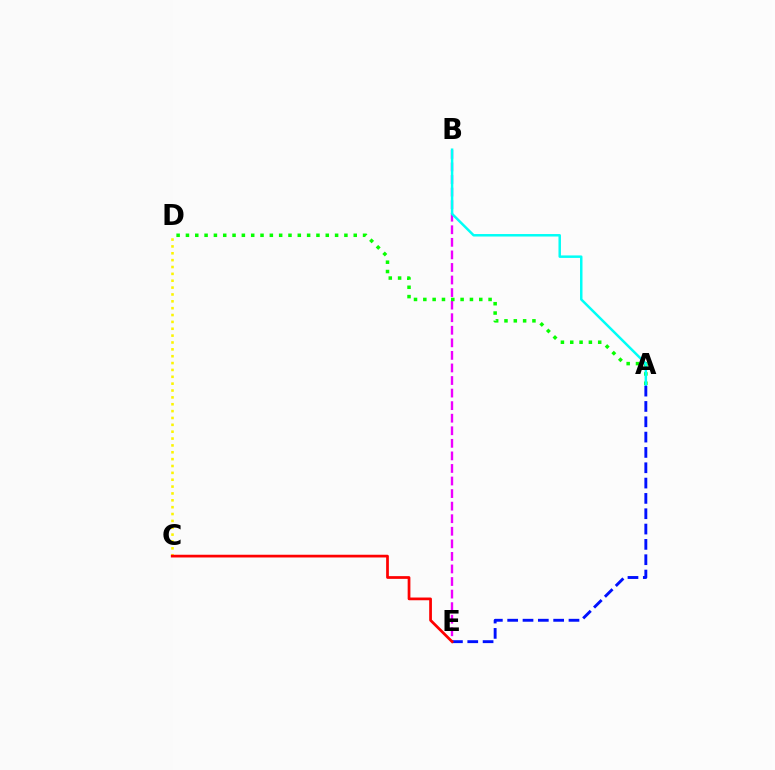{('B', 'E'): [{'color': '#ee00ff', 'line_style': 'dashed', 'thickness': 1.71}], ('A', 'D'): [{'color': '#08ff00', 'line_style': 'dotted', 'thickness': 2.53}], ('A', 'B'): [{'color': '#00fff6', 'line_style': 'solid', 'thickness': 1.79}], ('A', 'E'): [{'color': '#0010ff', 'line_style': 'dashed', 'thickness': 2.08}], ('C', 'D'): [{'color': '#fcf500', 'line_style': 'dotted', 'thickness': 1.86}], ('C', 'E'): [{'color': '#ff0000', 'line_style': 'solid', 'thickness': 1.97}]}